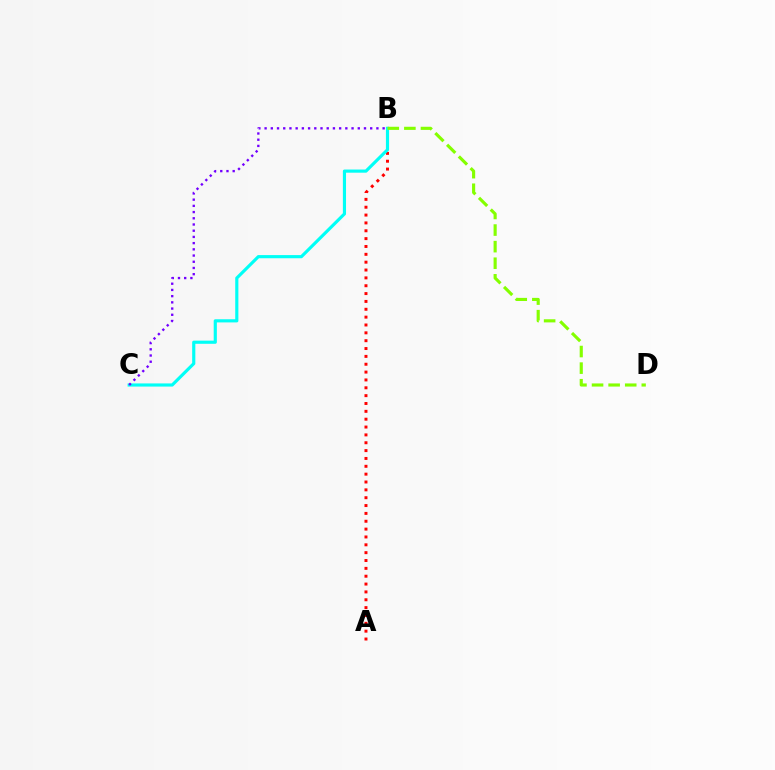{('A', 'B'): [{'color': '#ff0000', 'line_style': 'dotted', 'thickness': 2.13}], ('B', 'C'): [{'color': '#00fff6', 'line_style': 'solid', 'thickness': 2.27}, {'color': '#7200ff', 'line_style': 'dotted', 'thickness': 1.69}], ('B', 'D'): [{'color': '#84ff00', 'line_style': 'dashed', 'thickness': 2.25}]}